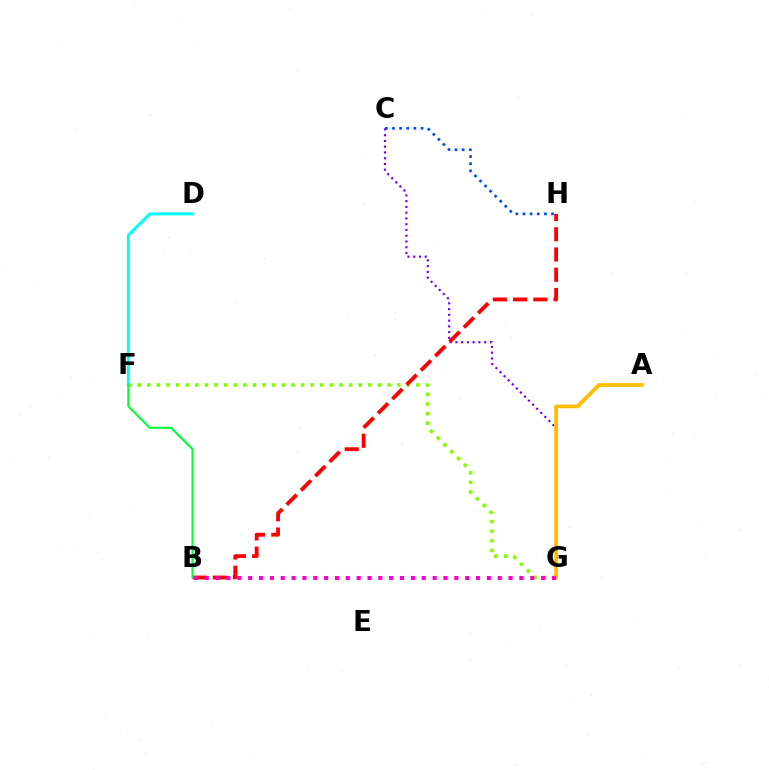{('C', 'G'): [{'color': '#7200ff', 'line_style': 'dotted', 'thickness': 1.56}], ('F', 'G'): [{'color': '#84ff00', 'line_style': 'dotted', 'thickness': 2.61}], ('B', 'H'): [{'color': '#ff0000', 'line_style': 'dashed', 'thickness': 2.75}], ('D', 'F'): [{'color': '#00fff6', 'line_style': 'solid', 'thickness': 2.14}], ('B', 'F'): [{'color': '#00ff39', 'line_style': 'solid', 'thickness': 1.52}], ('A', 'G'): [{'color': '#ffbd00', 'line_style': 'solid', 'thickness': 2.72}], ('C', 'H'): [{'color': '#004bff', 'line_style': 'dotted', 'thickness': 1.94}], ('B', 'G'): [{'color': '#ff00cf', 'line_style': 'dotted', 'thickness': 2.95}]}